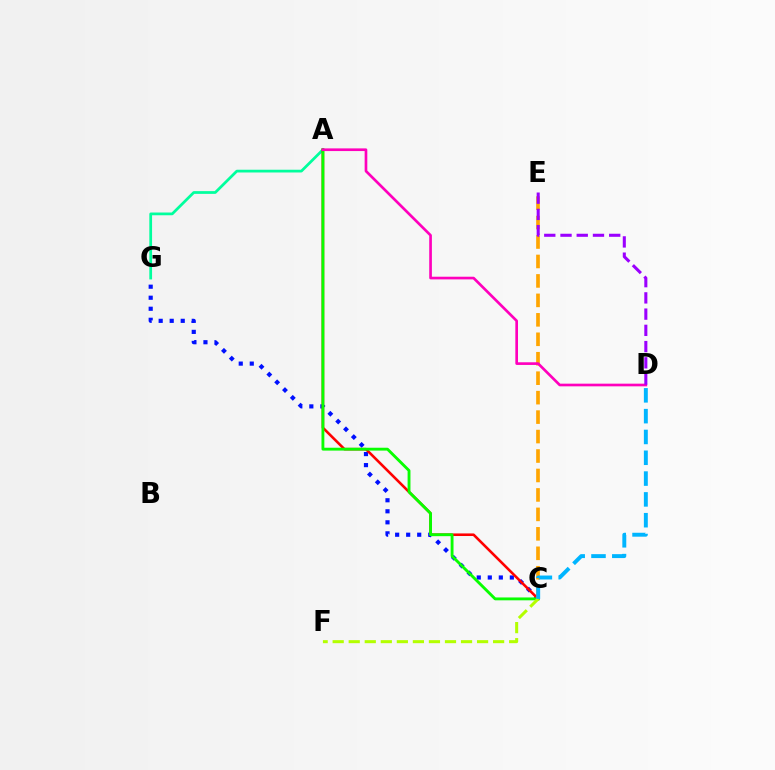{('C', 'G'): [{'color': '#0010ff', 'line_style': 'dotted', 'thickness': 3.0}], ('A', 'G'): [{'color': '#00ff9d', 'line_style': 'solid', 'thickness': 1.98}], ('A', 'C'): [{'color': '#ff0000', 'line_style': 'solid', 'thickness': 1.86}, {'color': '#08ff00', 'line_style': 'solid', 'thickness': 2.06}], ('C', 'E'): [{'color': '#ffa500', 'line_style': 'dashed', 'thickness': 2.64}], ('C', 'F'): [{'color': '#b3ff00', 'line_style': 'dashed', 'thickness': 2.18}], ('C', 'D'): [{'color': '#00b5ff', 'line_style': 'dashed', 'thickness': 2.83}], ('A', 'D'): [{'color': '#ff00bd', 'line_style': 'solid', 'thickness': 1.92}], ('D', 'E'): [{'color': '#9b00ff', 'line_style': 'dashed', 'thickness': 2.21}]}